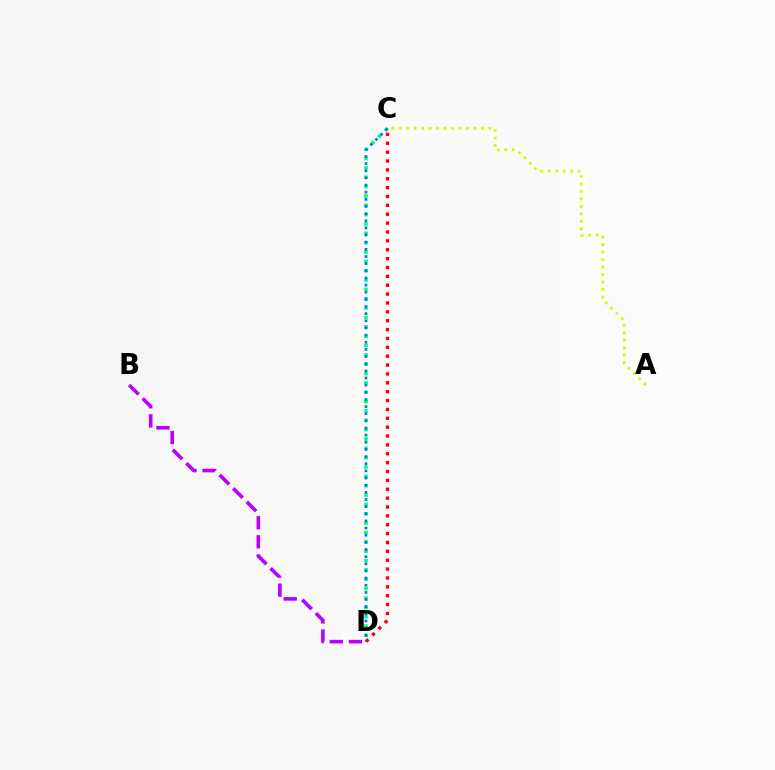{('B', 'D'): [{'color': '#b900ff', 'line_style': 'dashed', 'thickness': 2.59}], ('C', 'D'): [{'color': '#00ff5c', 'line_style': 'dotted', 'thickness': 2.54}, {'color': '#ff0000', 'line_style': 'dotted', 'thickness': 2.41}, {'color': '#0074ff', 'line_style': 'dotted', 'thickness': 1.94}], ('A', 'C'): [{'color': '#d1ff00', 'line_style': 'dotted', 'thickness': 2.03}]}